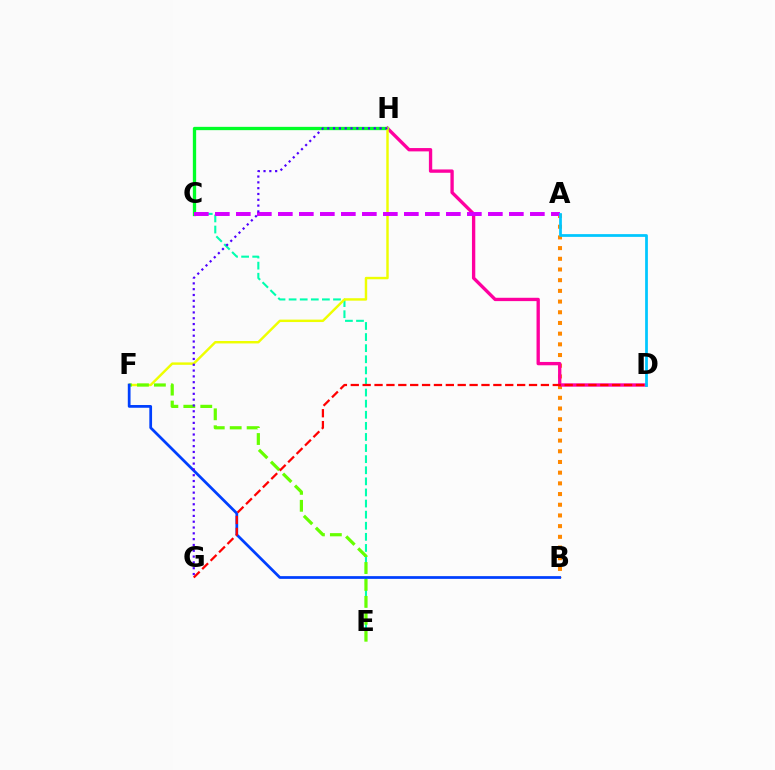{('C', 'E'): [{'color': '#00ffaf', 'line_style': 'dashed', 'thickness': 1.51}], ('A', 'B'): [{'color': '#ff8800', 'line_style': 'dotted', 'thickness': 2.91}], ('D', 'H'): [{'color': '#ff00a0', 'line_style': 'solid', 'thickness': 2.4}], ('C', 'H'): [{'color': '#00ff27', 'line_style': 'solid', 'thickness': 2.38}], ('F', 'H'): [{'color': '#eeff00', 'line_style': 'solid', 'thickness': 1.75}], ('E', 'F'): [{'color': '#66ff00', 'line_style': 'dashed', 'thickness': 2.3}], ('A', 'C'): [{'color': '#d600ff', 'line_style': 'dashed', 'thickness': 2.85}], ('B', 'F'): [{'color': '#003fff', 'line_style': 'solid', 'thickness': 1.97}], ('D', 'G'): [{'color': '#ff0000', 'line_style': 'dashed', 'thickness': 1.61}], ('G', 'H'): [{'color': '#4f00ff', 'line_style': 'dotted', 'thickness': 1.58}], ('A', 'D'): [{'color': '#00c7ff', 'line_style': 'solid', 'thickness': 1.98}]}